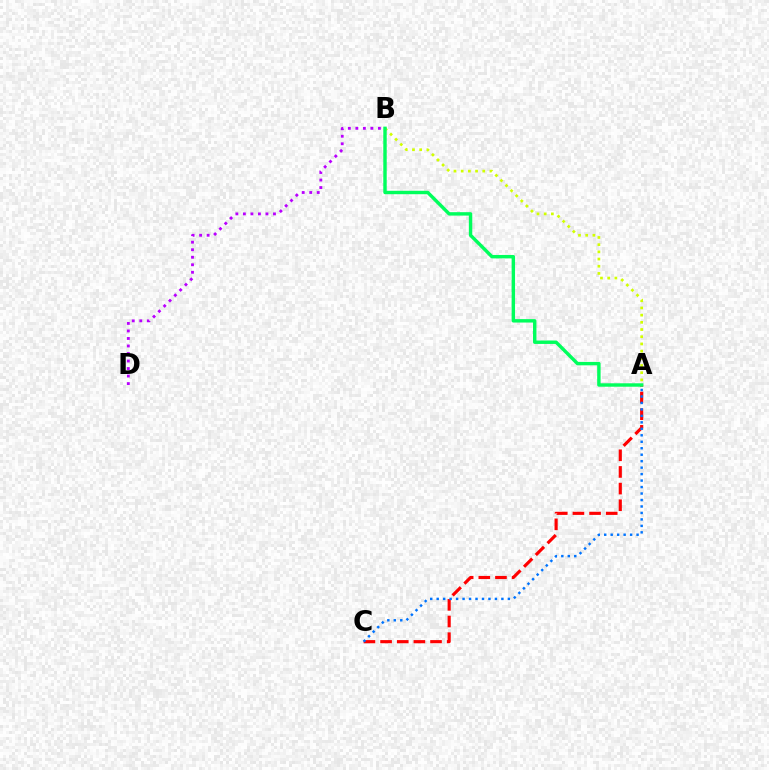{('A', 'C'): [{'color': '#ff0000', 'line_style': 'dashed', 'thickness': 2.26}, {'color': '#0074ff', 'line_style': 'dotted', 'thickness': 1.76}], ('A', 'B'): [{'color': '#d1ff00', 'line_style': 'dotted', 'thickness': 1.95}, {'color': '#00ff5c', 'line_style': 'solid', 'thickness': 2.46}], ('B', 'D'): [{'color': '#b900ff', 'line_style': 'dotted', 'thickness': 2.04}]}